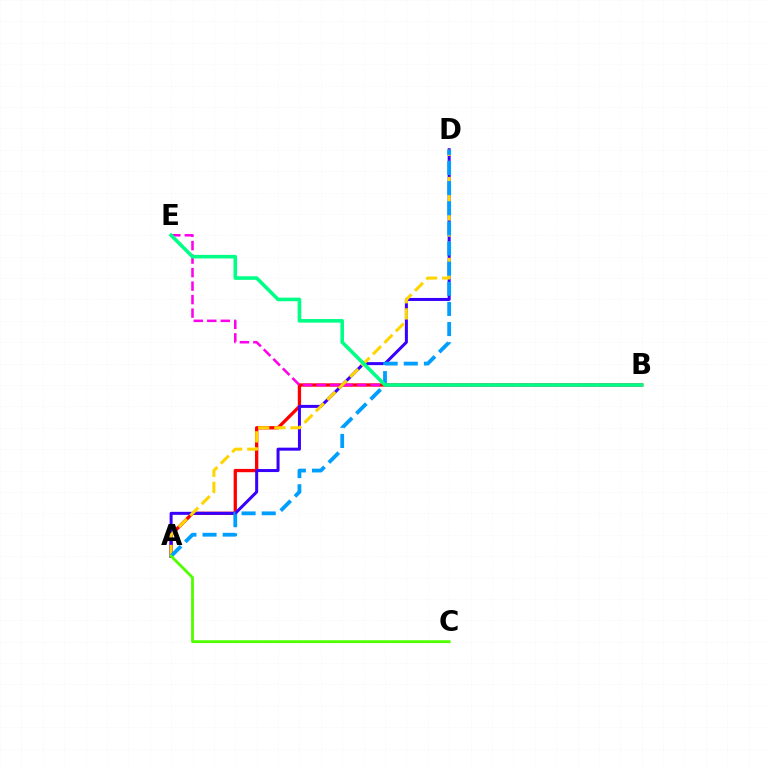{('A', 'B'): [{'color': '#ff0000', 'line_style': 'solid', 'thickness': 2.38}], ('B', 'E'): [{'color': '#ff00ed', 'line_style': 'dashed', 'thickness': 1.83}, {'color': '#00ff86', 'line_style': 'solid', 'thickness': 2.59}], ('A', 'D'): [{'color': '#3700ff', 'line_style': 'solid', 'thickness': 2.16}, {'color': '#ffd500', 'line_style': 'dashed', 'thickness': 2.19}, {'color': '#009eff', 'line_style': 'dashed', 'thickness': 2.74}], ('A', 'C'): [{'color': '#4fff00', 'line_style': 'solid', 'thickness': 2.03}]}